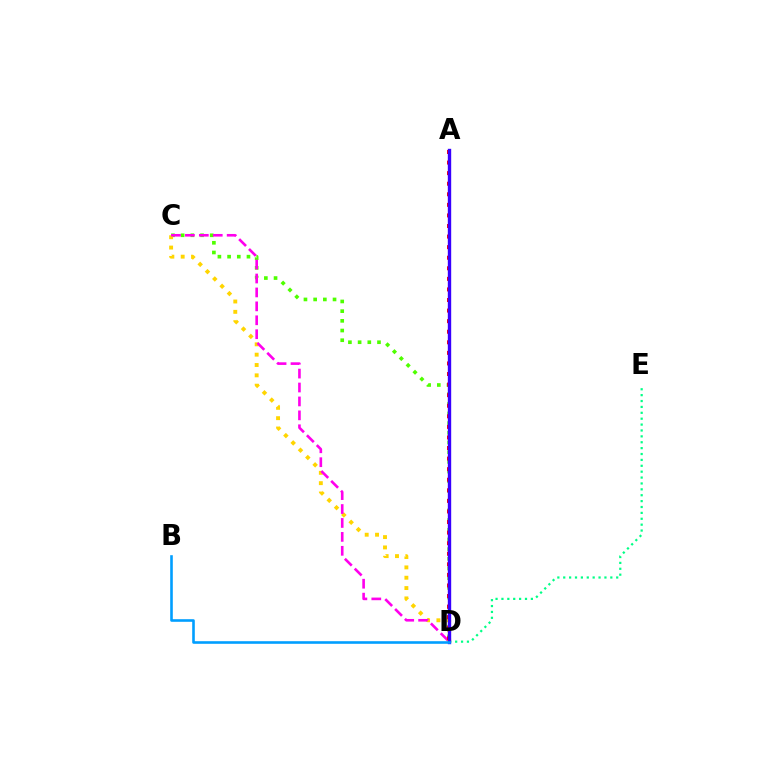{('D', 'E'): [{'color': '#00ff86', 'line_style': 'dotted', 'thickness': 1.6}], ('C', 'D'): [{'color': '#4fff00', 'line_style': 'dotted', 'thickness': 2.63}, {'color': '#ffd500', 'line_style': 'dotted', 'thickness': 2.81}, {'color': '#ff00ed', 'line_style': 'dashed', 'thickness': 1.89}], ('A', 'D'): [{'color': '#ff0000', 'line_style': 'dotted', 'thickness': 2.87}, {'color': '#3700ff', 'line_style': 'solid', 'thickness': 2.43}], ('B', 'D'): [{'color': '#009eff', 'line_style': 'solid', 'thickness': 1.87}]}